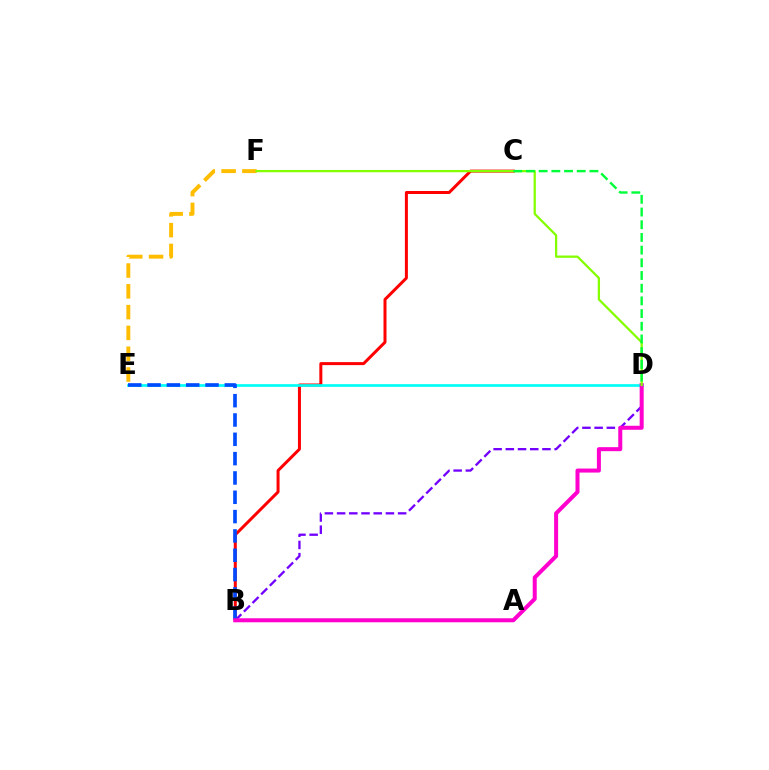{('B', 'C'): [{'color': '#ff0000', 'line_style': 'solid', 'thickness': 2.16}], ('B', 'D'): [{'color': '#7200ff', 'line_style': 'dashed', 'thickness': 1.66}, {'color': '#ff00cf', 'line_style': 'solid', 'thickness': 2.89}], ('D', 'E'): [{'color': '#00fff6', 'line_style': 'solid', 'thickness': 1.94}], ('B', 'E'): [{'color': '#004bff', 'line_style': 'dashed', 'thickness': 2.62}], ('E', 'F'): [{'color': '#ffbd00', 'line_style': 'dashed', 'thickness': 2.83}], ('D', 'F'): [{'color': '#84ff00', 'line_style': 'solid', 'thickness': 1.63}], ('C', 'D'): [{'color': '#00ff39', 'line_style': 'dashed', 'thickness': 1.72}]}